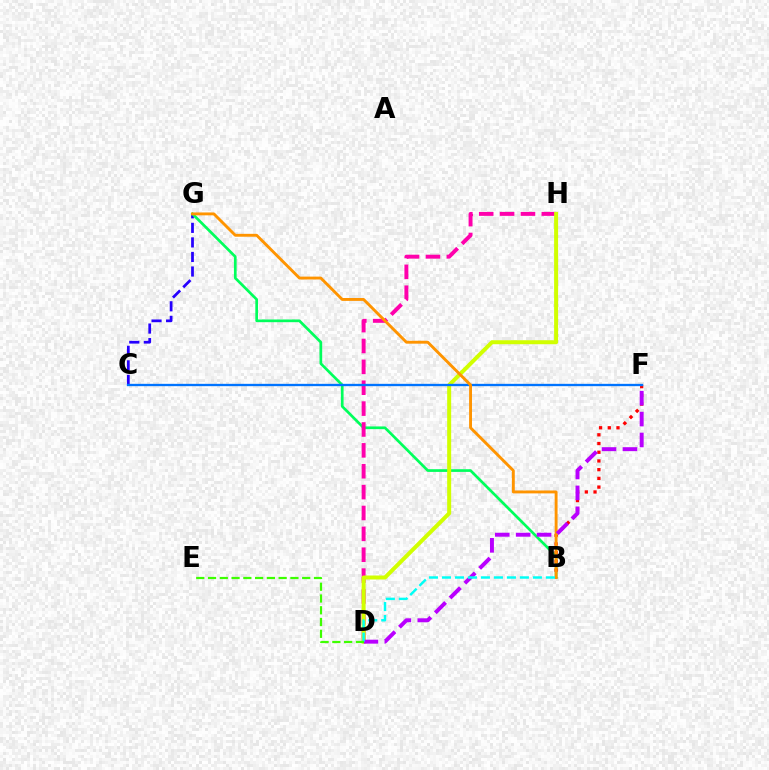{('C', 'G'): [{'color': '#2500ff', 'line_style': 'dashed', 'thickness': 1.98}], ('B', 'G'): [{'color': '#00ff5c', 'line_style': 'solid', 'thickness': 1.94}, {'color': '#ff9400', 'line_style': 'solid', 'thickness': 2.08}], ('D', 'H'): [{'color': '#ff00ac', 'line_style': 'dashed', 'thickness': 2.84}, {'color': '#d1ff00', 'line_style': 'solid', 'thickness': 2.88}], ('B', 'F'): [{'color': '#ff0000', 'line_style': 'dotted', 'thickness': 2.37}], ('C', 'F'): [{'color': '#0074ff', 'line_style': 'solid', 'thickness': 1.68}], ('D', 'F'): [{'color': '#b900ff', 'line_style': 'dashed', 'thickness': 2.84}], ('B', 'D'): [{'color': '#00fff6', 'line_style': 'dashed', 'thickness': 1.77}], ('D', 'E'): [{'color': '#3dff00', 'line_style': 'dashed', 'thickness': 1.6}]}